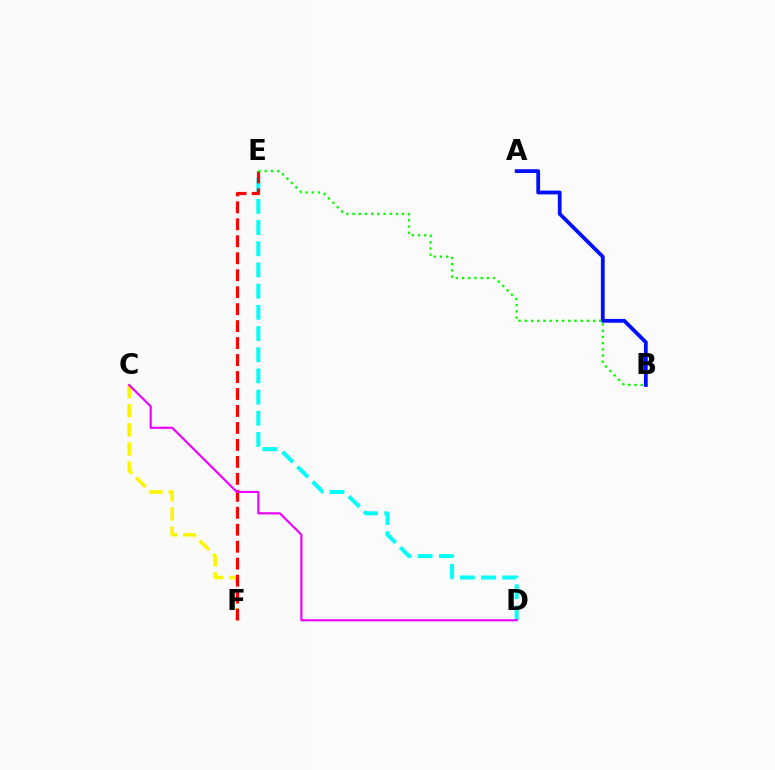{('D', 'E'): [{'color': '#00fff6', 'line_style': 'dashed', 'thickness': 2.88}], ('C', 'F'): [{'color': '#fcf500', 'line_style': 'dashed', 'thickness': 2.59}], ('A', 'B'): [{'color': '#0010ff', 'line_style': 'solid', 'thickness': 2.73}], ('E', 'F'): [{'color': '#ff0000', 'line_style': 'dashed', 'thickness': 2.31}], ('C', 'D'): [{'color': '#ee00ff', 'line_style': 'solid', 'thickness': 1.55}], ('B', 'E'): [{'color': '#08ff00', 'line_style': 'dotted', 'thickness': 1.69}]}